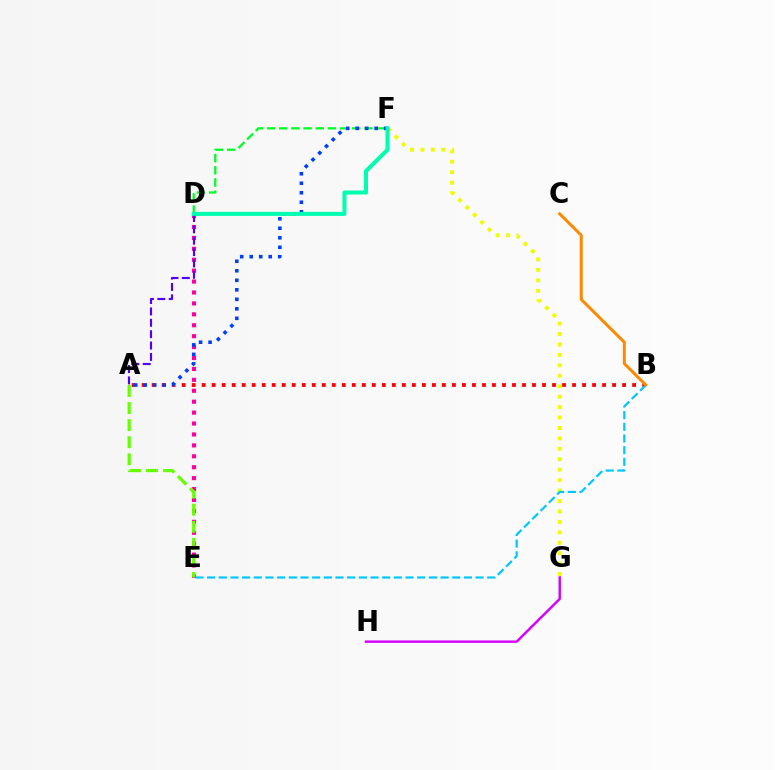{('A', 'B'): [{'color': '#ff0000', 'line_style': 'dotted', 'thickness': 2.72}], ('D', 'E'): [{'color': '#ff00a0', 'line_style': 'dotted', 'thickness': 2.97}], ('F', 'G'): [{'color': '#eeff00', 'line_style': 'dotted', 'thickness': 2.84}], ('G', 'H'): [{'color': '#d600ff', 'line_style': 'solid', 'thickness': 1.76}], ('A', 'E'): [{'color': '#66ff00', 'line_style': 'dashed', 'thickness': 2.32}], ('B', 'E'): [{'color': '#00c7ff', 'line_style': 'dashed', 'thickness': 1.59}], ('D', 'F'): [{'color': '#00ff27', 'line_style': 'dashed', 'thickness': 1.65}, {'color': '#00ffaf', 'line_style': 'solid', 'thickness': 2.9}], ('A', 'F'): [{'color': '#003fff', 'line_style': 'dotted', 'thickness': 2.58}], ('A', 'D'): [{'color': '#4f00ff', 'line_style': 'dashed', 'thickness': 1.54}], ('B', 'C'): [{'color': '#ff8800', 'line_style': 'solid', 'thickness': 2.15}]}